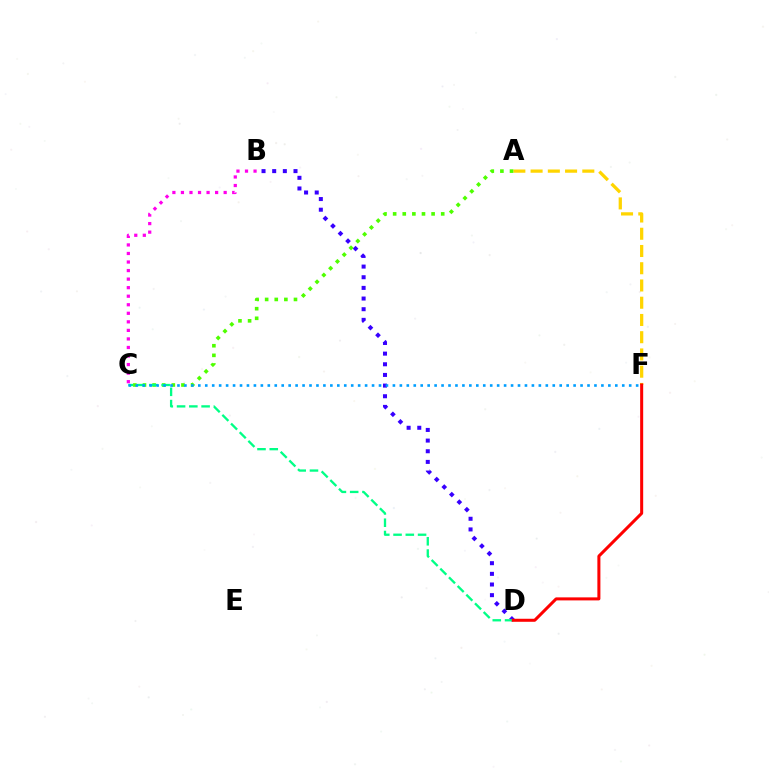{('B', 'D'): [{'color': '#3700ff', 'line_style': 'dotted', 'thickness': 2.9}], ('A', 'F'): [{'color': '#ffd500', 'line_style': 'dashed', 'thickness': 2.34}], ('A', 'C'): [{'color': '#4fff00', 'line_style': 'dotted', 'thickness': 2.61}], ('C', 'D'): [{'color': '#00ff86', 'line_style': 'dashed', 'thickness': 1.67}], ('B', 'C'): [{'color': '#ff00ed', 'line_style': 'dotted', 'thickness': 2.32}], ('C', 'F'): [{'color': '#009eff', 'line_style': 'dotted', 'thickness': 1.89}], ('D', 'F'): [{'color': '#ff0000', 'line_style': 'solid', 'thickness': 2.18}]}